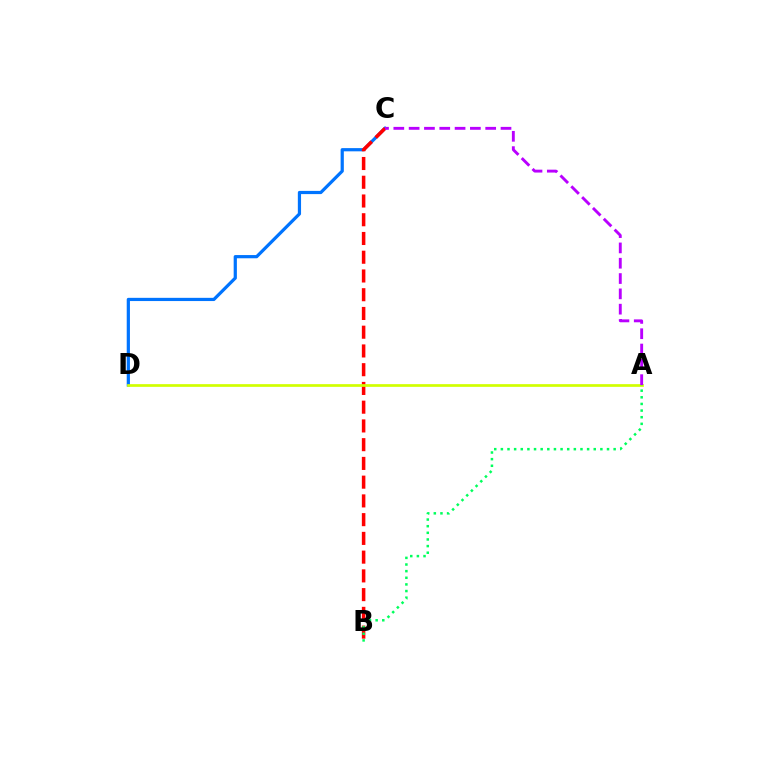{('C', 'D'): [{'color': '#0074ff', 'line_style': 'solid', 'thickness': 2.31}], ('B', 'C'): [{'color': '#ff0000', 'line_style': 'dashed', 'thickness': 2.55}], ('A', 'D'): [{'color': '#d1ff00', 'line_style': 'solid', 'thickness': 1.95}], ('A', 'C'): [{'color': '#b900ff', 'line_style': 'dashed', 'thickness': 2.08}], ('A', 'B'): [{'color': '#00ff5c', 'line_style': 'dotted', 'thickness': 1.8}]}